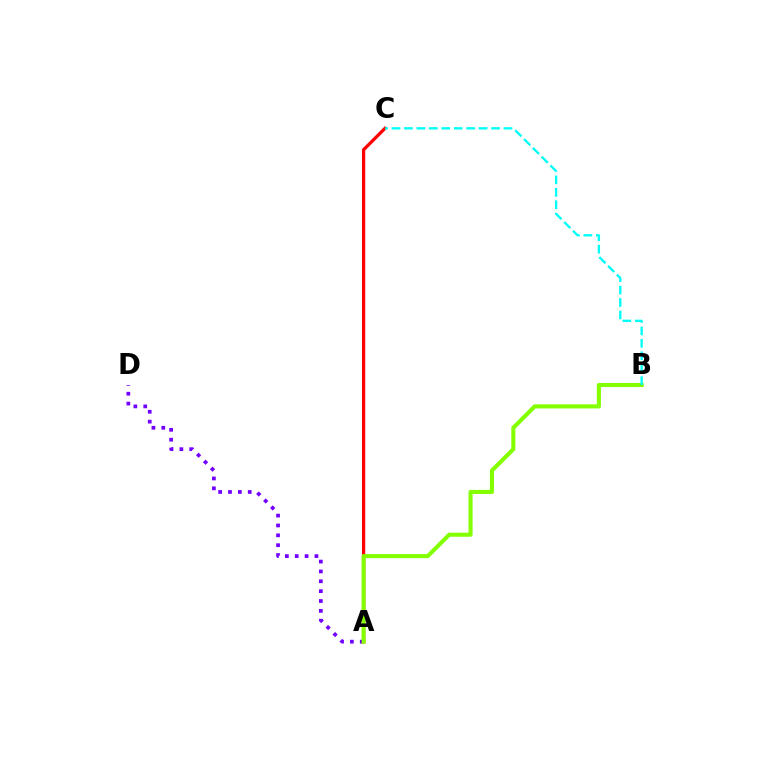{('A', 'C'): [{'color': '#ff0000', 'line_style': 'solid', 'thickness': 2.35}], ('A', 'D'): [{'color': '#7200ff', 'line_style': 'dotted', 'thickness': 2.68}], ('A', 'B'): [{'color': '#84ff00', 'line_style': 'solid', 'thickness': 2.95}], ('B', 'C'): [{'color': '#00fff6', 'line_style': 'dashed', 'thickness': 1.69}]}